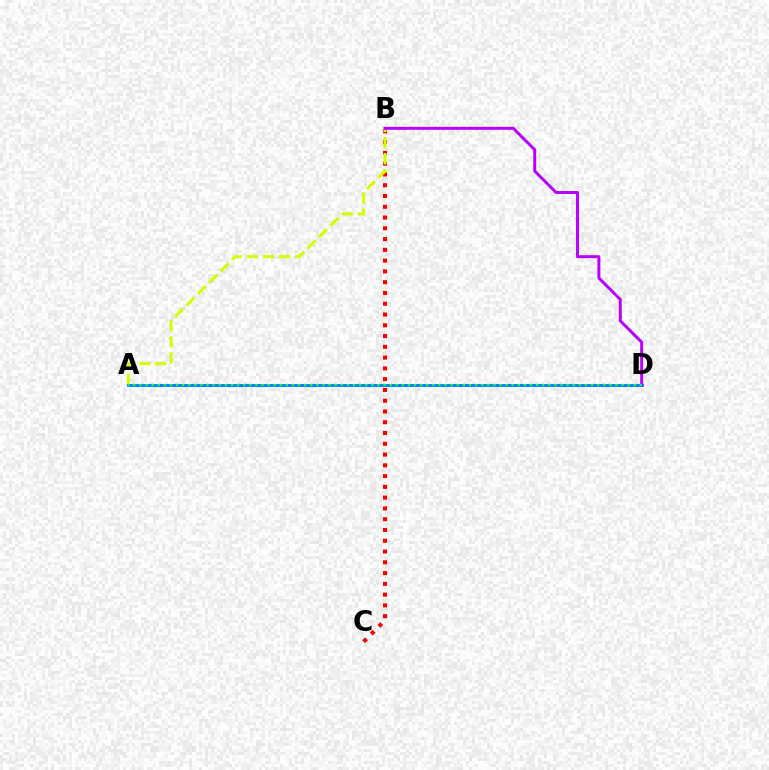{('B', 'C'): [{'color': '#ff0000', 'line_style': 'dotted', 'thickness': 2.93}], ('A', 'B'): [{'color': '#d1ff00', 'line_style': 'dashed', 'thickness': 2.19}], ('A', 'D'): [{'color': '#0074ff', 'line_style': 'solid', 'thickness': 2.0}, {'color': '#00ff5c', 'line_style': 'dotted', 'thickness': 1.66}], ('B', 'D'): [{'color': '#b900ff', 'line_style': 'solid', 'thickness': 2.13}]}